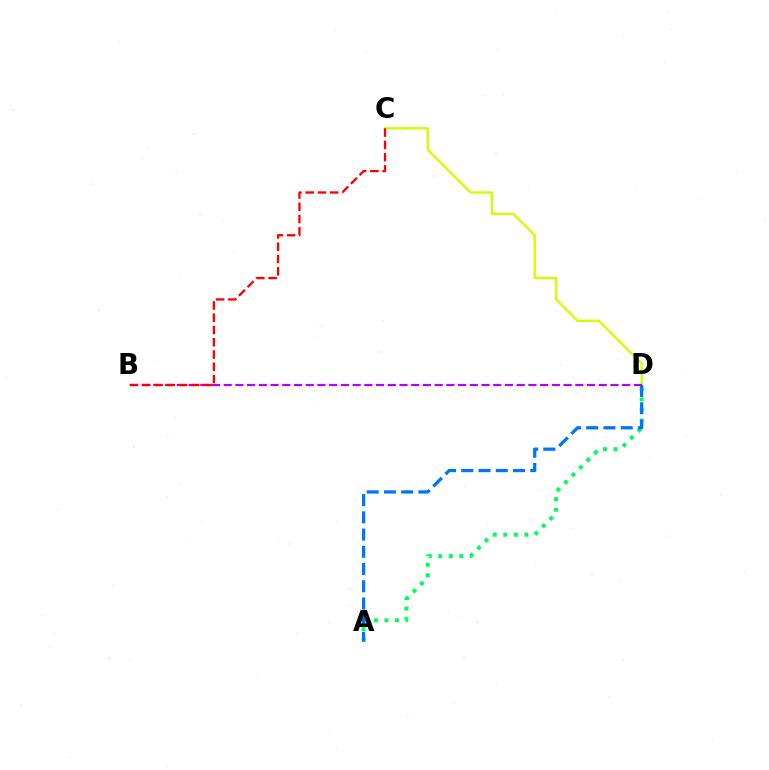{('C', 'D'): [{'color': '#d1ff00', 'line_style': 'solid', 'thickness': 1.71}], ('A', 'D'): [{'color': '#00ff5c', 'line_style': 'dotted', 'thickness': 2.87}, {'color': '#0074ff', 'line_style': 'dashed', 'thickness': 2.34}], ('B', 'D'): [{'color': '#b900ff', 'line_style': 'dashed', 'thickness': 1.59}], ('B', 'C'): [{'color': '#ff0000', 'line_style': 'dashed', 'thickness': 1.67}]}